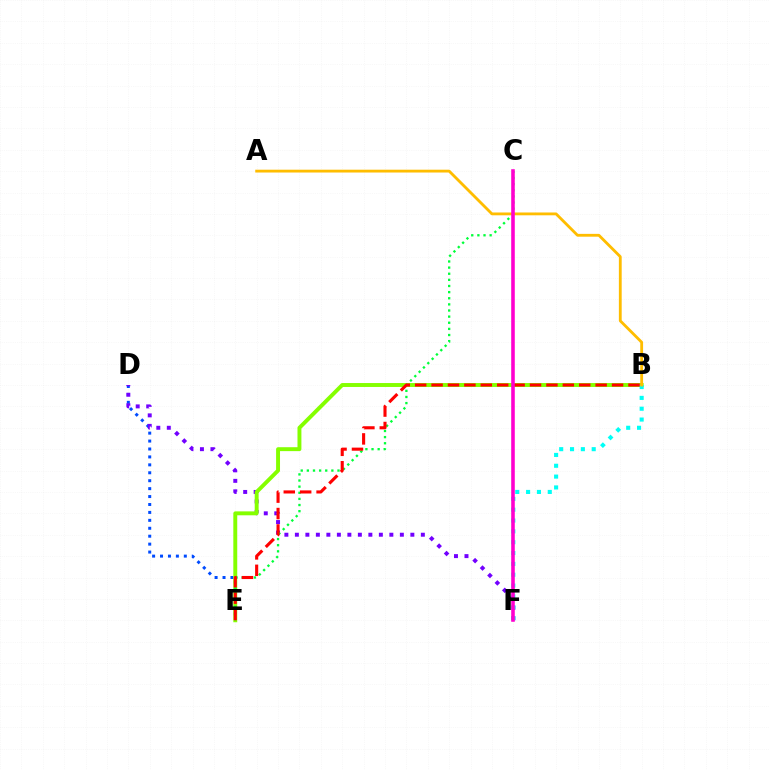{('D', 'E'): [{'color': '#004bff', 'line_style': 'dotted', 'thickness': 2.15}], ('D', 'F'): [{'color': '#7200ff', 'line_style': 'dotted', 'thickness': 2.85}], ('B', 'E'): [{'color': '#84ff00', 'line_style': 'solid', 'thickness': 2.82}, {'color': '#ff0000', 'line_style': 'dashed', 'thickness': 2.23}], ('B', 'F'): [{'color': '#00fff6', 'line_style': 'dotted', 'thickness': 2.94}], ('C', 'E'): [{'color': '#00ff39', 'line_style': 'dotted', 'thickness': 1.66}], ('A', 'B'): [{'color': '#ffbd00', 'line_style': 'solid', 'thickness': 2.03}], ('C', 'F'): [{'color': '#ff00cf', 'line_style': 'solid', 'thickness': 2.57}]}